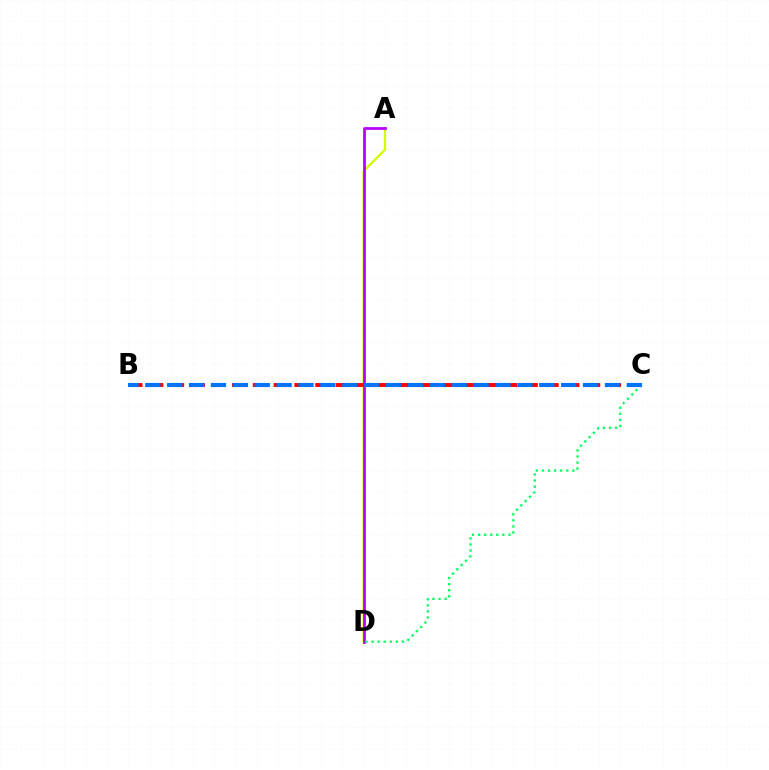{('A', 'D'): [{'color': '#d1ff00', 'line_style': 'solid', 'thickness': 1.68}, {'color': '#b900ff', 'line_style': 'solid', 'thickness': 1.99}], ('B', 'C'): [{'color': '#ff0000', 'line_style': 'dashed', 'thickness': 2.83}, {'color': '#0074ff', 'line_style': 'dashed', 'thickness': 2.97}], ('C', 'D'): [{'color': '#00ff5c', 'line_style': 'dotted', 'thickness': 1.65}]}